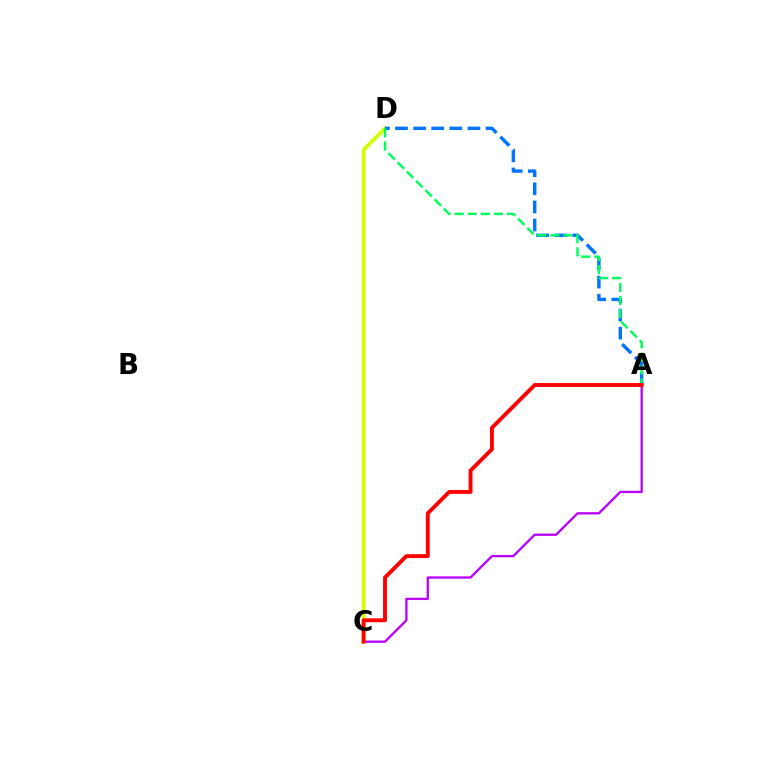{('C', 'D'): [{'color': '#d1ff00', 'line_style': 'solid', 'thickness': 2.75}], ('A', 'C'): [{'color': '#b900ff', 'line_style': 'solid', 'thickness': 1.65}, {'color': '#ff0000', 'line_style': 'solid', 'thickness': 2.8}], ('A', 'D'): [{'color': '#0074ff', 'line_style': 'dashed', 'thickness': 2.46}, {'color': '#00ff5c', 'line_style': 'dashed', 'thickness': 1.78}]}